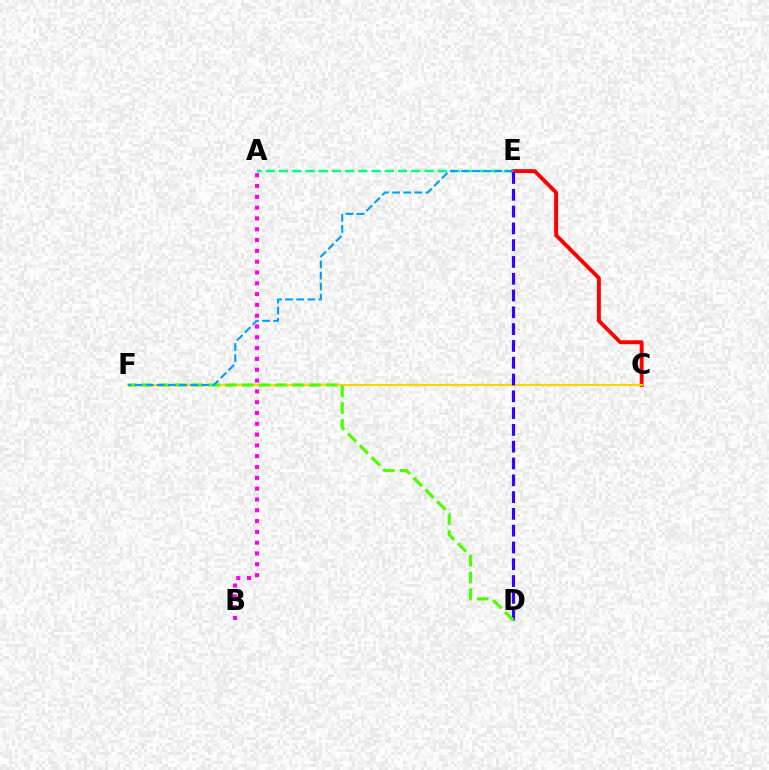{('C', 'E'): [{'color': '#ff0000', 'line_style': 'solid', 'thickness': 2.8}], ('C', 'F'): [{'color': '#ffd500', 'line_style': 'solid', 'thickness': 1.61}], ('A', 'E'): [{'color': '#00ff86', 'line_style': 'dashed', 'thickness': 1.8}], ('D', 'E'): [{'color': '#3700ff', 'line_style': 'dashed', 'thickness': 2.28}], ('D', 'F'): [{'color': '#4fff00', 'line_style': 'dashed', 'thickness': 2.28}], ('A', 'B'): [{'color': '#ff00ed', 'line_style': 'dotted', 'thickness': 2.94}], ('E', 'F'): [{'color': '#009eff', 'line_style': 'dashed', 'thickness': 1.51}]}